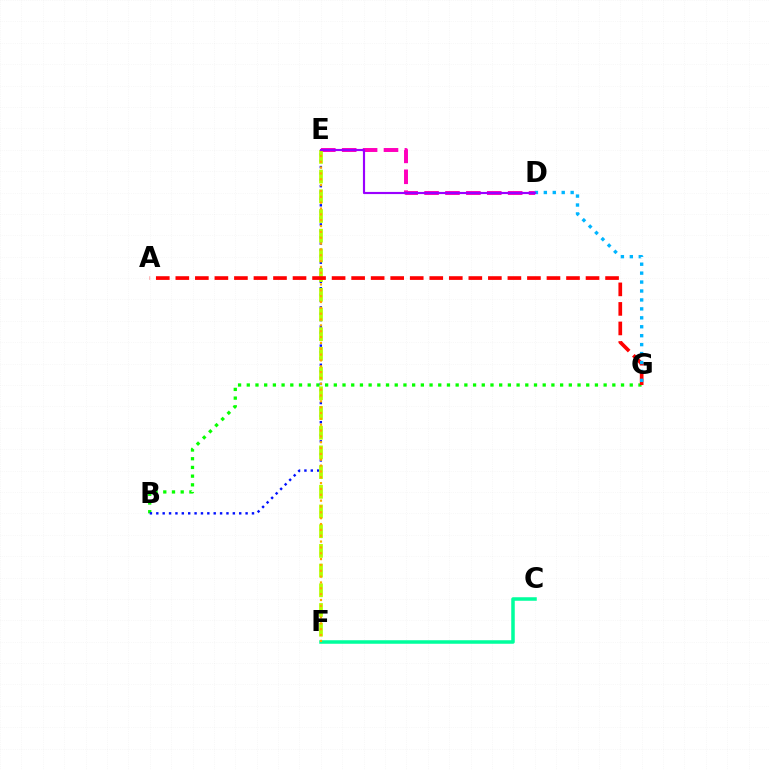{('C', 'F'): [{'color': '#00ff9d', 'line_style': 'solid', 'thickness': 2.54}], ('D', 'E'): [{'color': '#ff00bd', 'line_style': 'dashed', 'thickness': 2.84}, {'color': '#9b00ff', 'line_style': 'solid', 'thickness': 1.55}], ('B', 'G'): [{'color': '#08ff00', 'line_style': 'dotted', 'thickness': 2.36}], ('B', 'E'): [{'color': '#0010ff', 'line_style': 'dotted', 'thickness': 1.73}], ('E', 'F'): [{'color': '#b3ff00', 'line_style': 'dashed', 'thickness': 2.68}, {'color': '#ffa500', 'line_style': 'dotted', 'thickness': 1.59}], ('A', 'G'): [{'color': '#ff0000', 'line_style': 'dashed', 'thickness': 2.65}], ('D', 'G'): [{'color': '#00b5ff', 'line_style': 'dotted', 'thickness': 2.43}]}